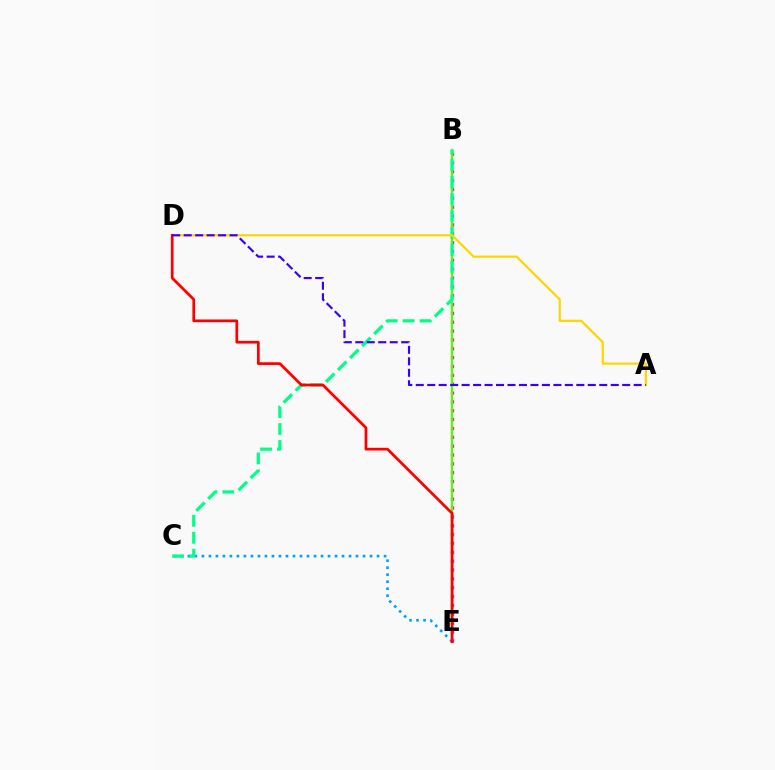{('C', 'E'): [{'color': '#009eff', 'line_style': 'dotted', 'thickness': 1.9}], ('B', 'E'): [{'color': '#ff00ed', 'line_style': 'dotted', 'thickness': 2.4}, {'color': '#4fff00', 'line_style': 'solid', 'thickness': 1.66}], ('B', 'C'): [{'color': '#00ff86', 'line_style': 'dashed', 'thickness': 2.31}], ('A', 'D'): [{'color': '#ffd500', 'line_style': 'solid', 'thickness': 1.59}, {'color': '#3700ff', 'line_style': 'dashed', 'thickness': 1.56}], ('D', 'E'): [{'color': '#ff0000', 'line_style': 'solid', 'thickness': 1.97}]}